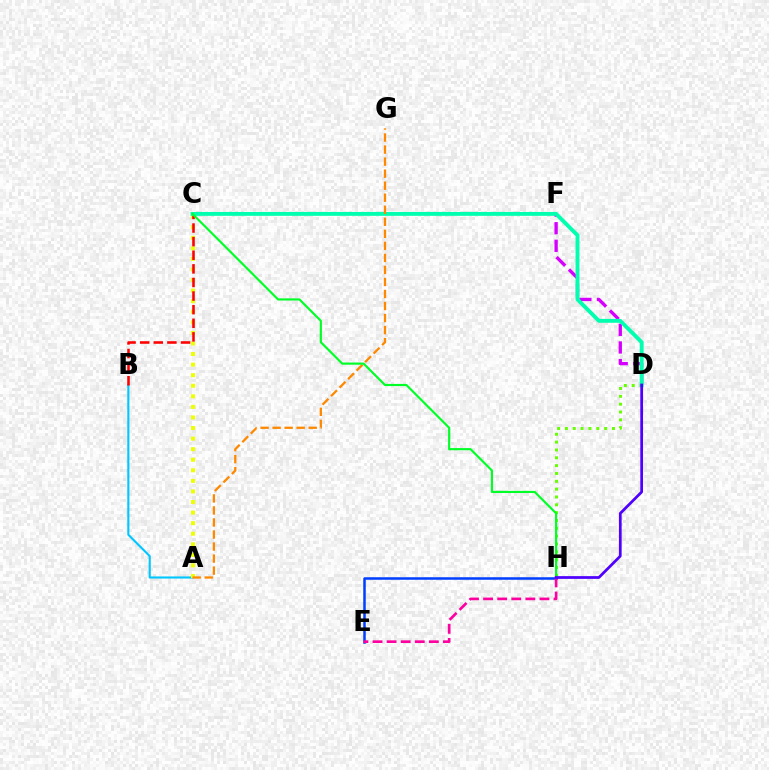{('D', 'H'): [{'color': '#66ff00', 'line_style': 'dotted', 'thickness': 2.13}, {'color': '#4f00ff', 'line_style': 'solid', 'thickness': 1.97}], ('A', 'B'): [{'color': '#00c7ff', 'line_style': 'solid', 'thickness': 1.52}], ('A', 'C'): [{'color': '#eeff00', 'line_style': 'dotted', 'thickness': 2.87}], ('D', 'F'): [{'color': '#d600ff', 'line_style': 'dashed', 'thickness': 2.39}], ('E', 'H'): [{'color': '#003fff', 'line_style': 'solid', 'thickness': 1.81}, {'color': '#ff00a0', 'line_style': 'dashed', 'thickness': 1.91}], ('B', 'C'): [{'color': '#ff0000', 'line_style': 'dashed', 'thickness': 1.85}], ('C', 'D'): [{'color': '#00ffaf', 'line_style': 'solid', 'thickness': 2.8}], ('A', 'G'): [{'color': '#ff8800', 'line_style': 'dashed', 'thickness': 1.63}], ('C', 'H'): [{'color': '#00ff27', 'line_style': 'solid', 'thickness': 1.55}]}